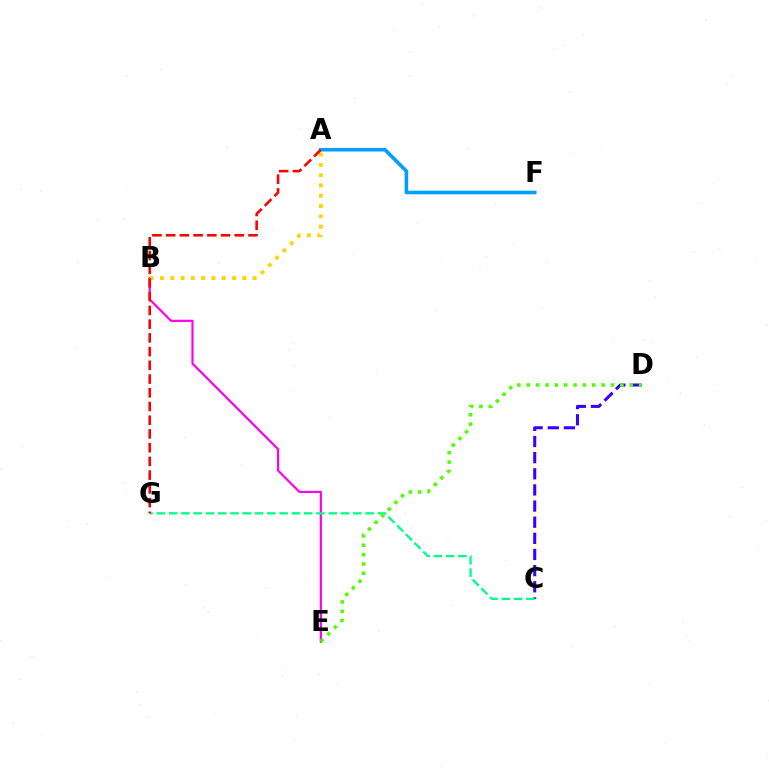{('B', 'E'): [{'color': '#ff00ed', 'line_style': 'solid', 'thickness': 1.58}], ('C', 'D'): [{'color': '#3700ff', 'line_style': 'dashed', 'thickness': 2.19}], ('C', 'G'): [{'color': '#00ff86', 'line_style': 'dashed', 'thickness': 1.67}], ('A', 'F'): [{'color': '#009eff', 'line_style': 'solid', 'thickness': 2.57}], ('D', 'E'): [{'color': '#4fff00', 'line_style': 'dotted', 'thickness': 2.54}], ('A', 'B'): [{'color': '#ffd500', 'line_style': 'dotted', 'thickness': 2.8}], ('A', 'G'): [{'color': '#ff0000', 'line_style': 'dashed', 'thickness': 1.86}]}